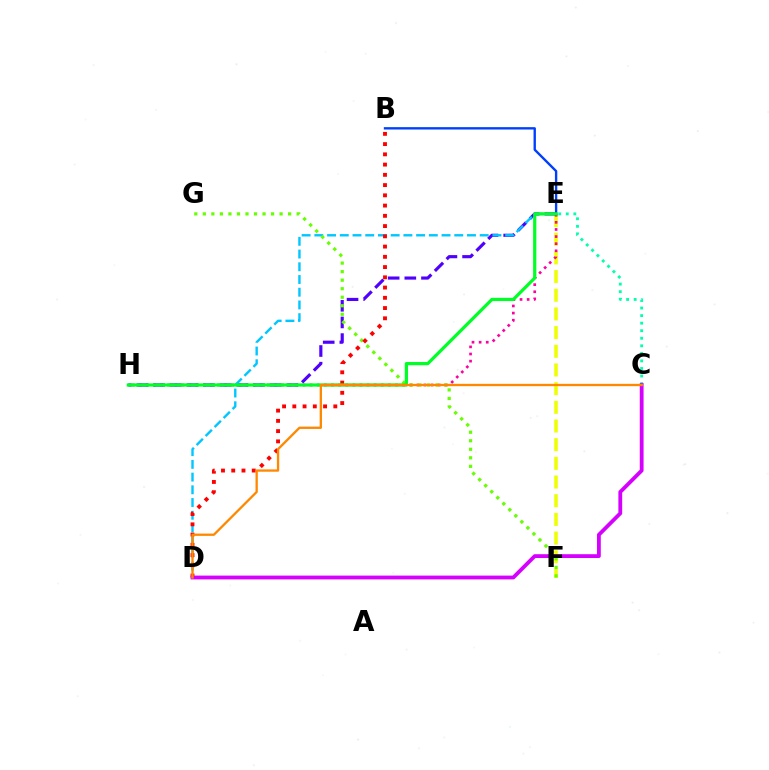{('E', 'F'): [{'color': '#eeff00', 'line_style': 'dashed', 'thickness': 2.54}], ('E', 'H'): [{'color': '#ff00a0', 'line_style': 'dotted', 'thickness': 1.93}, {'color': '#4f00ff', 'line_style': 'dashed', 'thickness': 2.26}, {'color': '#00ff27', 'line_style': 'solid', 'thickness': 2.31}], ('D', 'E'): [{'color': '#00c7ff', 'line_style': 'dashed', 'thickness': 1.73}], ('F', 'G'): [{'color': '#66ff00', 'line_style': 'dotted', 'thickness': 2.32}], ('B', 'E'): [{'color': '#003fff', 'line_style': 'solid', 'thickness': 1.7}], ('B', 'D'): [{'color': '#ff0000', 'line_style': 'dotted', 'thickness': 2.78}], ('C', 'E'): [{'color': '#00ffaf', 'line_style': 'dotted', 'thickness': 2.05}], ('C', 'D'): [{'color': '#d600ff', 'line_style': 'solid', 'thickness': 2.74}, {'color': '#ff8800', 'line_style': 'solid', 'thickness': 1.66}]}